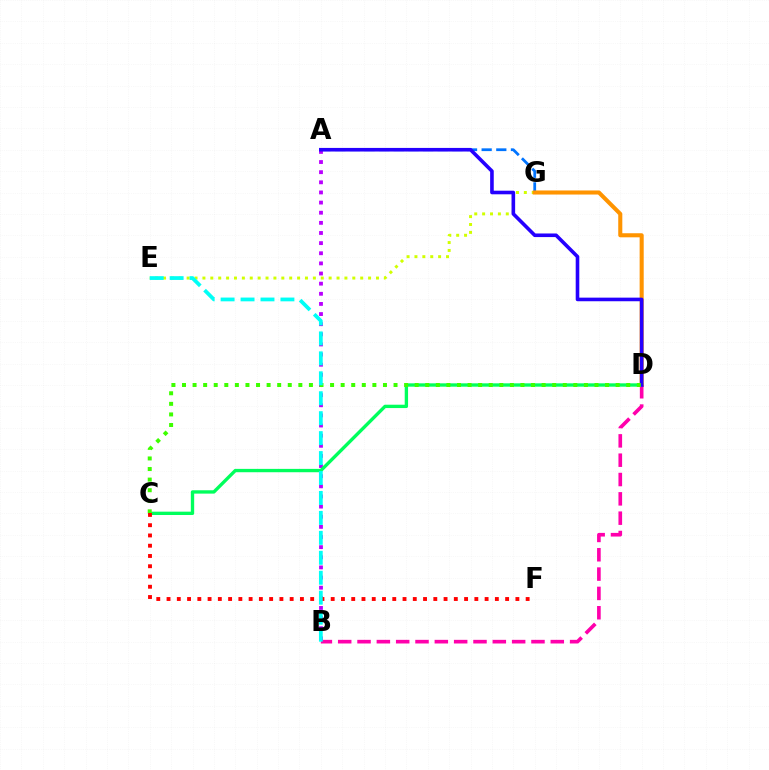{('A', 'G'): [{'color': '#0074ff', 'line_style': 'dashed', 'thickness': 1.99}], ('A', 'B'): [{'color': '#b900ff', 'line_style': 'dotted', 'thickness': 2.75}], ('E', 'G'): [{'color': '#d1ff00', 'line_style': 'dotted', 'thickness': 2.14}], ('C', 'D'): [{'color': '#00ff5c', 'line_style': 'solid', 'thickness': 2.41}, {'color': '#3dff00', 'line_style': 'dotted', 'thickness': 2.87}], ('D', 'G'): [{'color': '#ff9400', 'line_style': 'solid', 'thickness': 2.93}], ('B', 'D'): [{'color': '#ff00ac', 'line_style': 'dashed', 'thickness': 2.63}], ('A', 'D'): [{'color': '#2500ff', 'line_style': 'solid', 'thickness': 2.6}], ('C', 'F'): [{'color': '#ff0000', 'line_style': 'dotted', 'thickness': 2.79}], ('B', 'E'): [{'color': '#00fff6', 'line_style': 'dashed', 'thickness': 2.71}]}